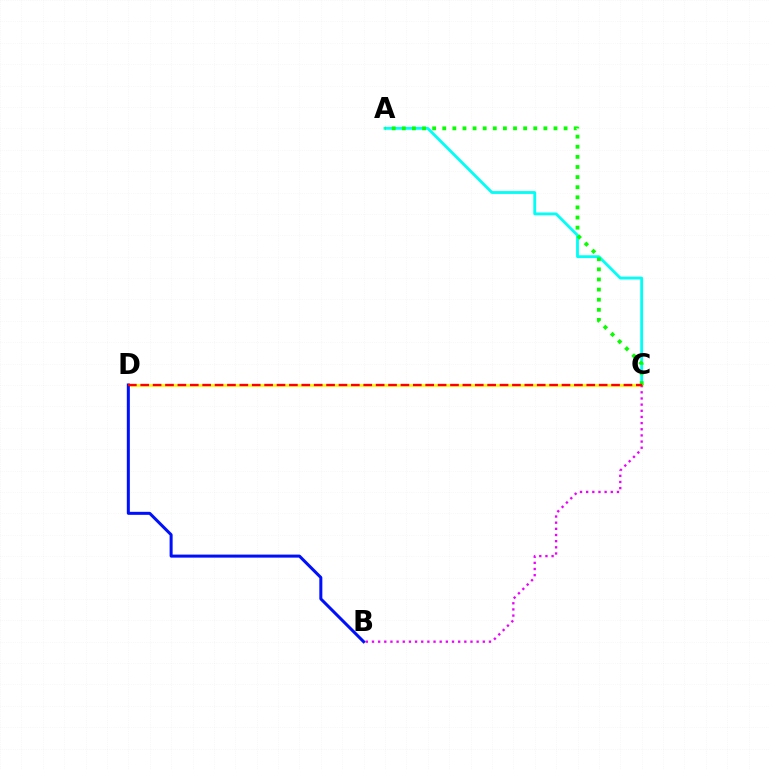{('A', 'C'): [{'color': '#00fff6', 'line_style': 'solid', 'thickness': 2.03}, {'color': '#08ff00', 'line_style': 'dotted', 'thickness': 2.75}], ('C', 'D'): [{'color': '#fcf500', 'line_style': 'solid', 'thickness': 1.88}, {'color': '#ff0000', 'line_style': 'dashed', 'thickness': 1.68}], ('B', 'C'): [{'color': '#ee00ff', 'line_style': 'dotted', 'thickness': 1.67}], ('B', 'D'): [{'color': '#0010ff', 'line_style': 'solid', 'thickness': 2.18}]}